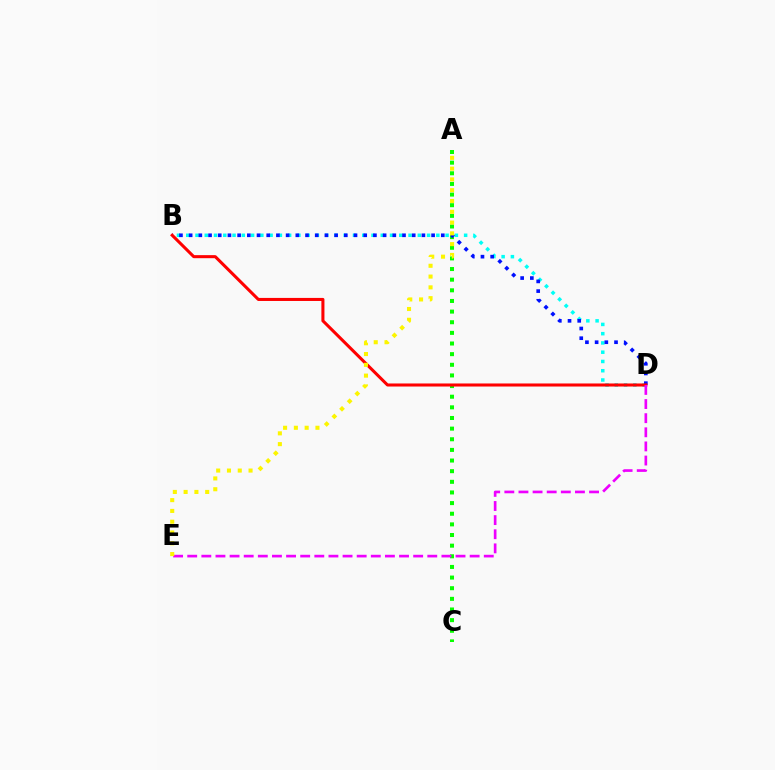{('B', 'D'): [{'color': '#00fff6', 'line_style': 'dotted', 'thickness': 2.52}, {'color': '#0010ff', 'line_style': 'dotted', 'thickness': 2.64}, {'color': '#ff0000', 'line_style': 'solid', 'thickness': 2.2}], ('A', 'C'): [{'color': '#08ff00', 'line_style': 'dotted', 'thickness': 2.89}], ('D', 'E'): [{'color': '#ee00ff', 'line_style': 'dashed', 'thickness': 1.92}], ('A', 'E'): [{'color': '#fcf500', 'line_style': 'dotted', 'thickness': 2.93}]}